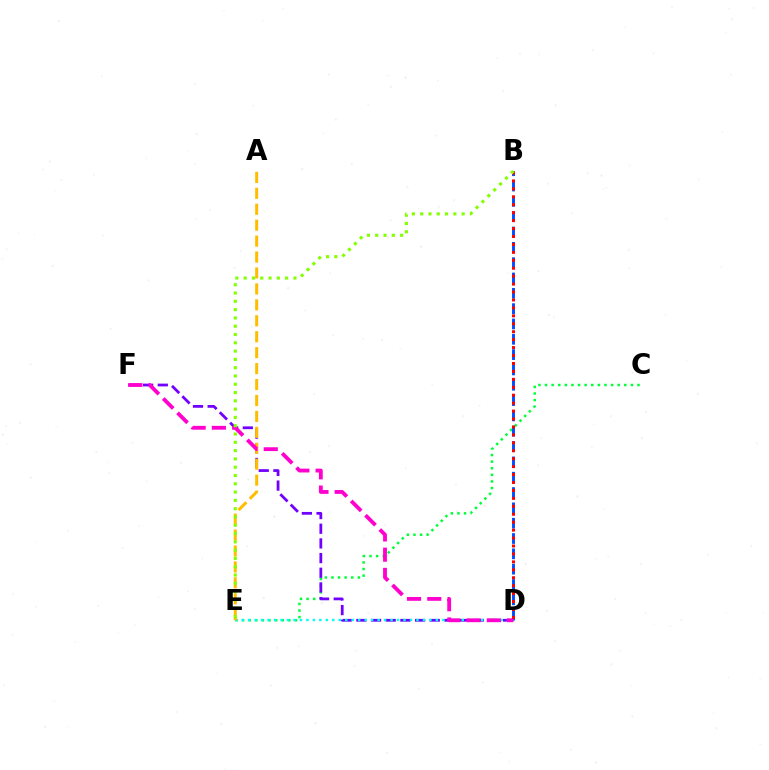{('C', 'E'): [{'color': '#00ff39', 'line_style': 'dotted', 'thickness': 1.79}], ('D', 'F'): [{'color': '#7200ff', 'line_style': 'dashed', 'thickness': 1.99}, {'color': '#ff00cf', 'line_style': 'dashed', 'thickness': 2.75}], ('D', 'E'): [{'color': '#00fff6', 'line_style': 'dotted', 'thickness': 1.76}], ('B', 'D'): [{'color': '#004bff', 'line_style': 'dashed', 'thickness': 2.08}, {'color': '#ff0000', 'line_style': 'dotted', 'thickness': 2.16}], ('A', 'E'): [{'color': '#ffbd00', 'line_style': 'dashed', 'thickness': 2.16}], ('B', 'E'): [{'color': '#84ff00', 'line_style': 'dotted', 'thickness': 2.25}]}